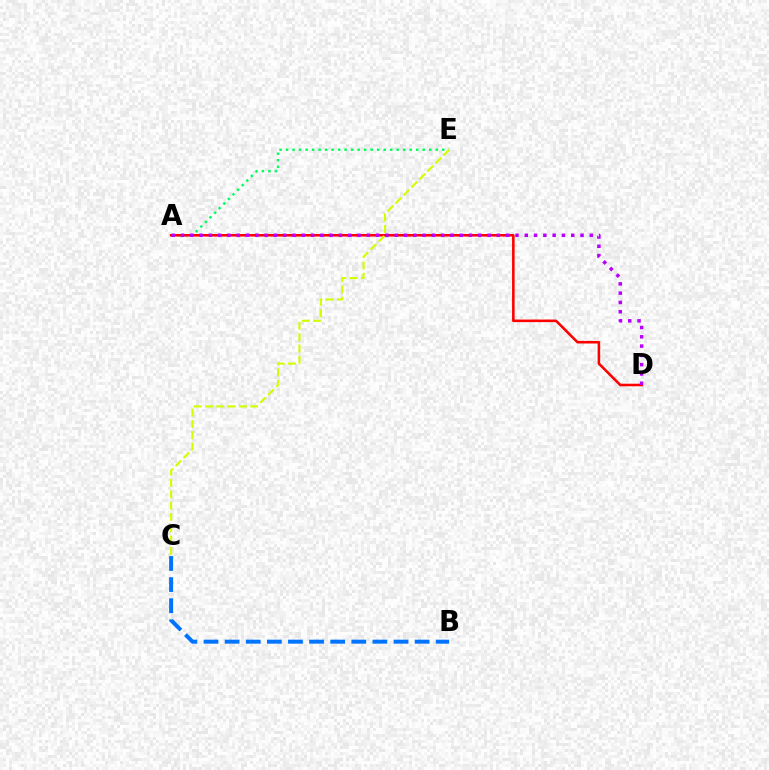{('A', 'E'): [{'color': '#00ff5c', 'line_style': 'dotted', 'thickness': 1.77}], ('B', 'C'): [{'color': '#0074ff', 'line_style': 'dashed', 'thickness': 2.87}], ('A', 'D'): [{'color': '#ff0000', 'line_style': 'solid', 'thickness': 1.85}, {'color': '#b900ff', 'line_style': 'dotted', 'thickness': 2.52}], ('C', 'E'): [{'color': '#d1ff00', 'line_style': 'dashed', 'thickness': 1.54}]}